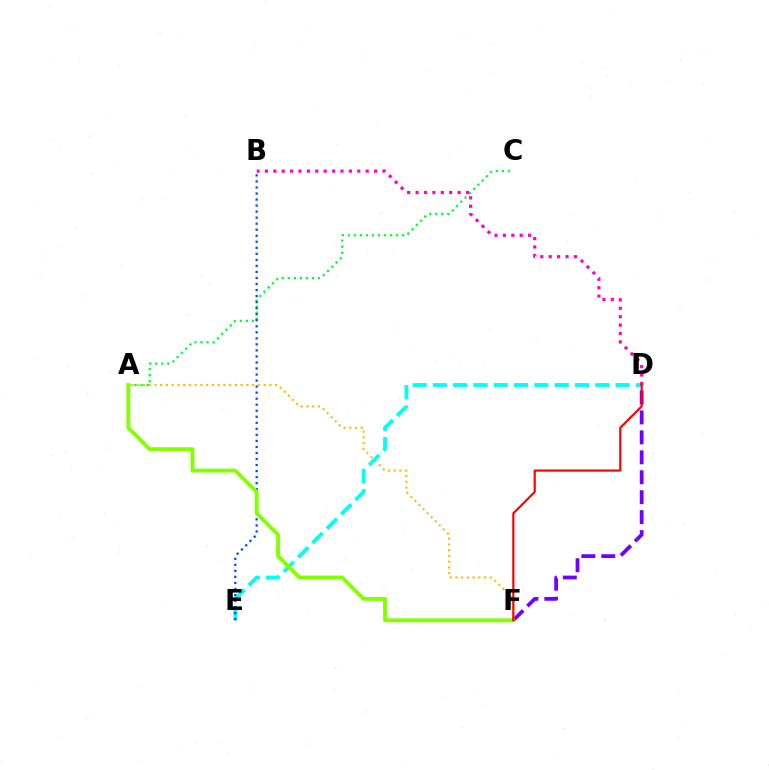{('A', 'F'): [{'color': '#ffbd00', 'line_style': 'dotted', 'thickness': 1.56}, {'color': '#84ff00', 'line_style': 'solid', 'thickness': 2.81}], ('D', 'E'): [{'color': '#00fff6', 'line_style': 'dashed', 'thickness': 2.76}], ('A', 'C'): [{'color': '#00ff39', 'line_style': 'dotted', 'thickness': 1.64}], ('B', 'E'): [{'color': '#004bff', 'line_style': 'dotted', 'thickness': 1.64}], ('D', 'F'): [{'color': '#7200ff', 'line_style': 'dashed', 'thickness': 2.71}, {'color': '#ff0000', 'line_style': 'solid', 'thickness': 1.57}], ('B', 'D'): [{'color': '#ff00cf', 'line_style': 'dotted', 'thickness': 2.28}]}